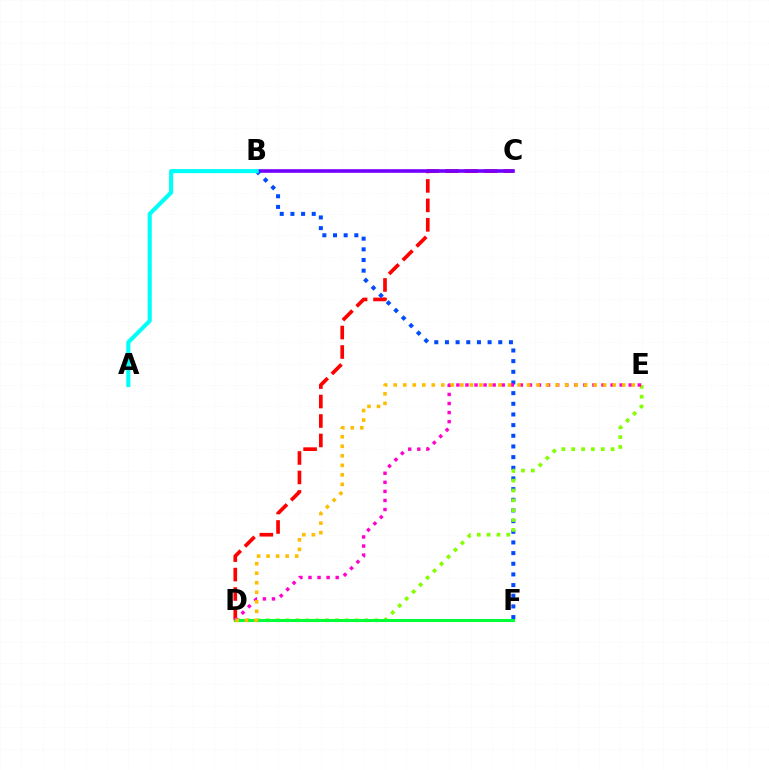{('C', 'D'): [{'color': '#ff0000', 'line_style': 'dashed', 'thickness': 2.64}], ('B', 'C'): [{'color': '#7200ff', 'line_style': 'solid', 'thickness': 2.6}], ('B', 'F'): [{'color': '#004bff', 'line_style': 'dotted', 'thickness': 2.9}], ('D', 'E'): [{'color': '#84ff00', 'line_style': 'dotted', 'thickness': 2.68}, {'color': '#ff00cf', 'line_style': 'dotted', 'thickness': 2.46}, {'color': '#ffbd00', 'line_style': 'dotted', 'thickness': 2.59}], ('D', 'F'): [{'color': '#00ff39', 'line_style': 'solid', 'thickness': 2.18}], ('A', 'B'): [{'color': '#00fff6', 'line_style': 'solid', 'thickness': 2.96}]}